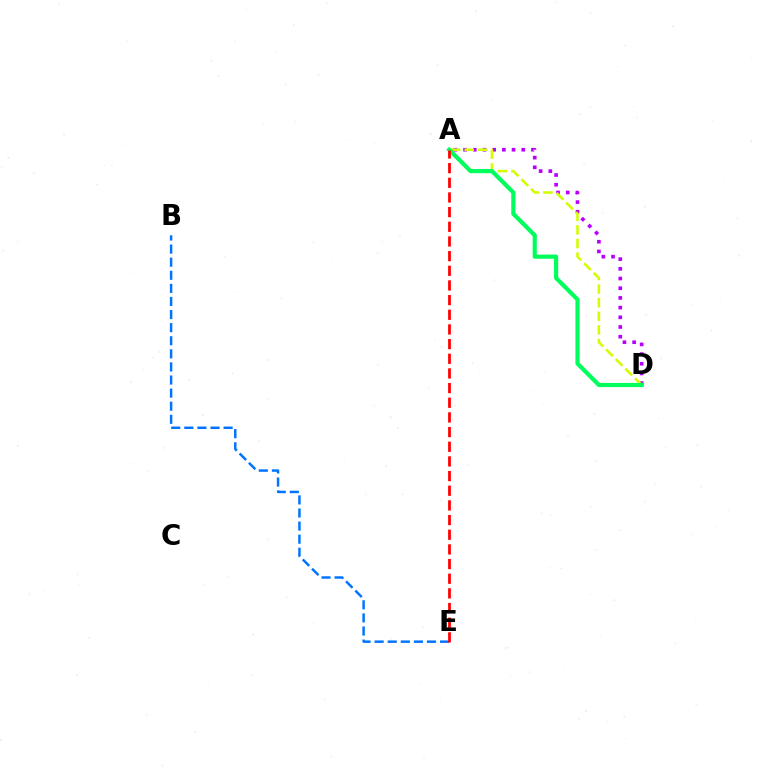{('B', 'E'): [{'color': '#0074ff', 'line_style': 'dashed', 'thickness': 1.78}], ('A', 'D'): [{'color': '#b900ff', 'line_style': 'dotted', 'thickness': 2.63}, {'color': '#d1ff00', 'line_style': 'dashed', 'thickness': 1.85}, {'color': '#00ff5c', 'line_style': 'solid', 'thickness': 3.0}], ('A', 'E'): [{'color': '#ff0000', 'line_style': 'dashed', 'thickness': 1.99}]}